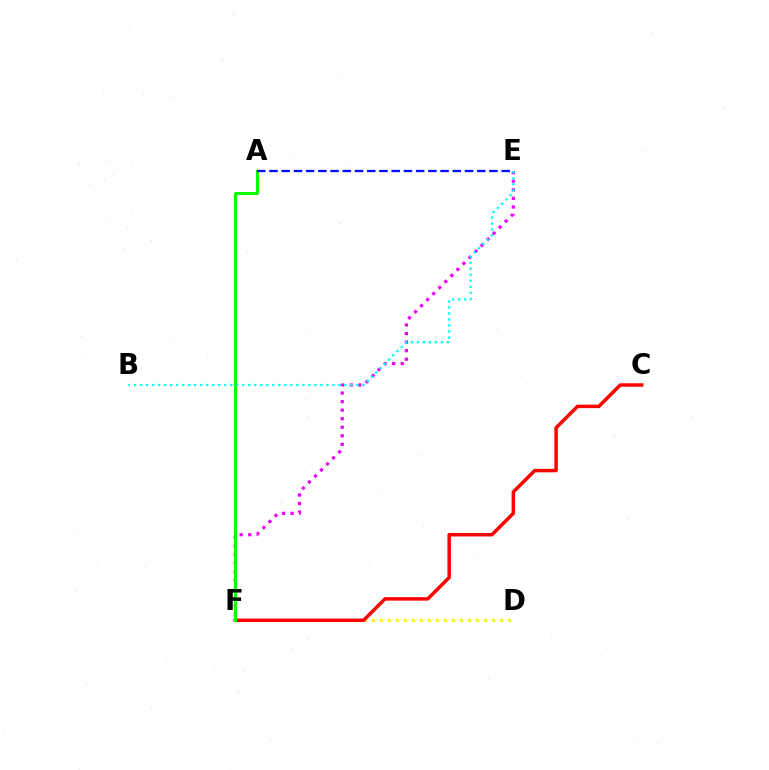{('D', 'F'): [{'color': '#fcf500', 'line_style': 'dotted', 'thickness': 2.18}], ('E', 'F'): [{'color': '#ee00ff', 'line_style': 'dotted', 'thickness': 2.32}], ('C', 'F'): [{'color': '#ff0000', 'line_style': 'solid', 'thickness': 2.5}], ('A', 'F'): [{'color': '#08ff00', 'line_style': 'solid', 'thickness': 2.16}], ('A', 'E'): [{'color': '#0010ff', 'line_style': 'dashed', 'thickness': 1.66}], ('B', 'E'): [{'color': '#00fff6', 'line_style': 'dotted', 'thickness': 1.63}]}